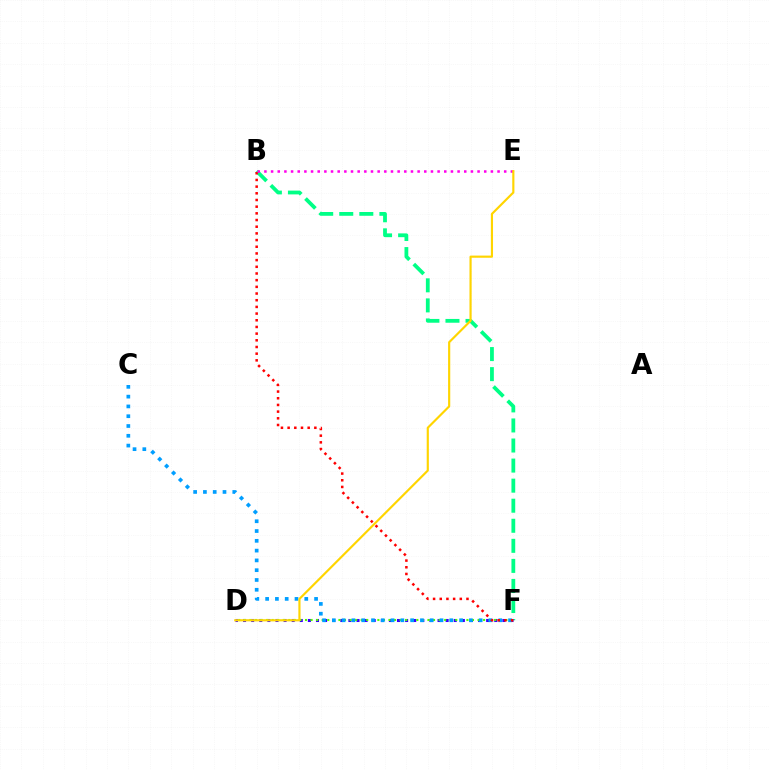{('B', 'F'): [{'color': '#00ff86', 'line_style': 'dashed', 'thickness': 2.73}, {'color': '#ff0000', 'line_style': 'dotted', 'thickness': 1.82}], ('D', 'F'): [{'color': '#3700ff', 'line_style': 'dotted', 'thickness': 2.2}, {'color': '#4fff00', 'line_style': 'dotted', 'thickness': 1.51}], ('C', 'F'): [{'color': '#009eff', 'line_style': 'dotted', 'thickness': 2.66}], ('B', 'E'): [{'color': '#ff00ed', 'line_style': 'dotted', 'thickness': 1.81}], ('D', 'E'): [{'color': '#ffd500', 'line_style': 'solid', 'thickness': 1.56}]}